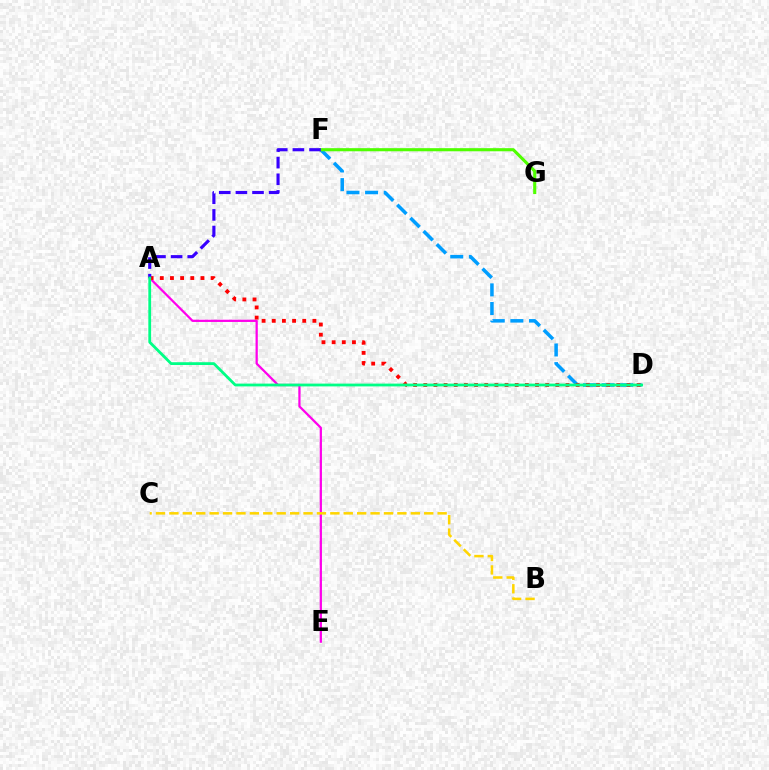{('D', 'F'): [{'color': '#009eff', 'line_style': 'dashed', 'thickness': 2.53}], ('A', 'E'): [{'color': '#ff00ed', 'line_style': 'solid', 'thickness': 1.62}], ('B', 'C'): [{'color': '#ffd500', 'line_style': 'dashed', 'thickness': 1.82}], ('A', 'D'): [{'color': '#ff0000', 'line_style': 'dotted', 'thickness': 2.76}, {'color': '#00ff86', 'line_style': 'solid', 'thickness': 2.01}], ('F', 'G'): [{'color': '#4fff00', 'line_style': 'solid', 'thickness': 2.24}], ('A', 'F'): [{'color': '#3700ff', 'line_style': 'dashed', 'thickness': 2.26}]}